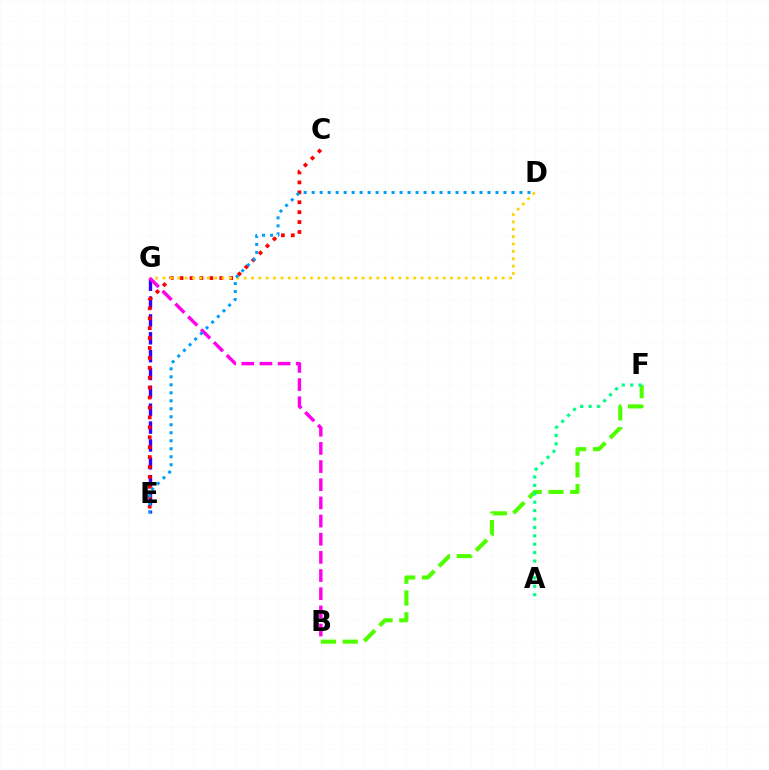{('E', 'G'): [{'color': '#3700ff', 'line_style': 'dashed', 'thickness': 2.43}], ('C', 'E'): [{'color': '#ff0000', 'line_style': 'dotted', 'thickness': 2.69}], ('D', 'G'): [{'color': '#ffd500', 'line_style': 'dotted', 'thickness': 2.0}], ('B', 'G'): [{'color': '#ff00ed', 'line_style': 'dashed', 'thickness': 2.47}], ('D', 'E'): [{'color': '#009eff', 'line_style': 'dotted', 'thickness': 2.17}], ('B', 'F'): [{'color': '#4fff00', 'line_style': 'dashed', 'thickness': 2.96}], ('A', 'F'): [{'color': '#00ff86', 'line_style': 'dotted', 'thickness': 2.28}]}